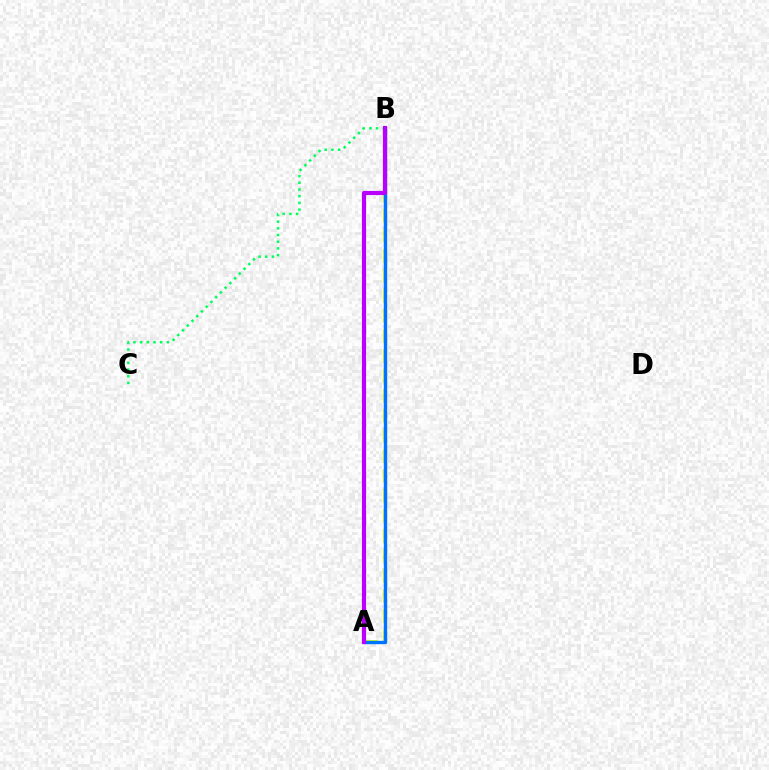{('A', 'B'): [{'color': '#d1ff00', 'line_style': 'dashed', 'thickness': 2.72}, {'color': '#ff0000', 'line_style': 'dotted', 'thickness': 2.16}, {'color': '#0074ff', 'line_style': 'solid', 'thickness': 2.43}, {'color': '#b900ff', 'line_style': 'solid', 'thickness': 3.0}], ('B', 'C'): [{'color': '#00ff5c', 'line_style': 'dotted', 'thickness': 1.82}]}